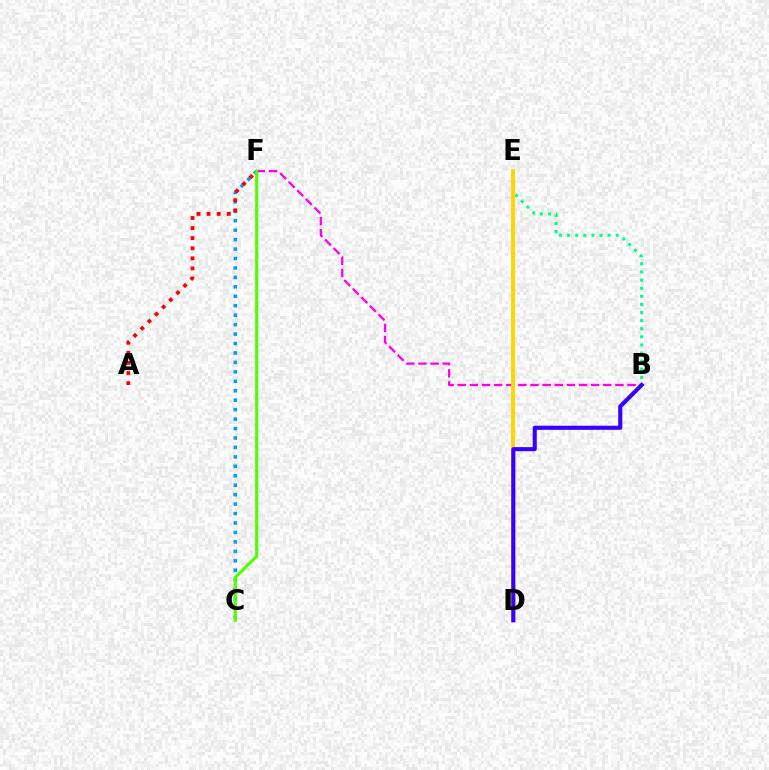{('C', 'F'): [{'color': '#009eff', 'line_style': 'dotted', 'thickness': 2.57}, {'color': '#4fff00', 'line_style': 'solid', 'thickness': 2.21}], ('B', 'E'): [{'color': '#00ff86', 'line_style': 'dotted', 'thickness': 2.2}], ('A', 'F'): [{'color': '#ff0000', 'line_style': 'dotted', 'thickness': 2.74}], ('B', 'F'): [{'color': '#ff00ed', 'line_style': 'dashed', 'thickness': 1.65}], ('D', 'E'): [{'color': '#ffd500', 'line_style': 'solid', 'thickness': 2.79}], ('B', 'D'): [{'color': '#3700ff', 'line_style': 'solid', 'thickness': 2.95}]}